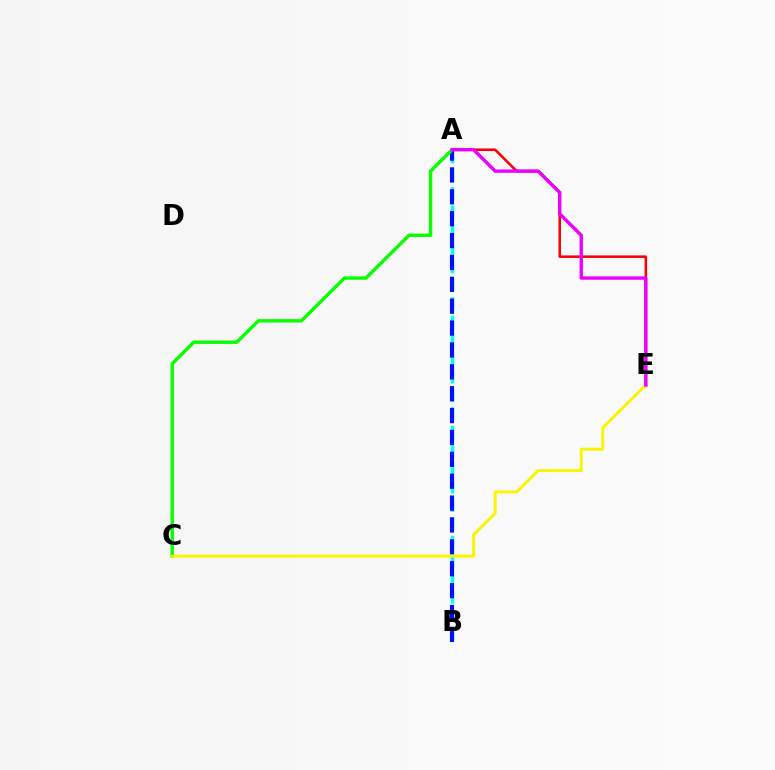{('A', 'B'): [{'color': '#00fff6', 'line_style': 'dashed', 'thickness': 2.49}, {'color': '#0010ff', 'line_style': 'dashed', 'thickness': 2.97}], ('A', 'E'): [{'color': '#ff0000', 'line_style': 'solid', 'thickness': 1.84}, {'color': '#ee00ff', 'line_style': 'solid', 'thickness': 2.44}], ('A', 'C'): [{'color': '#08ff00', 'line_style': 'solid', 'thickness': 2.43}], ('C', 'E'): [{'color': '#fcf500', 'line_style': 'solid', 'thickness': 2.13}]}